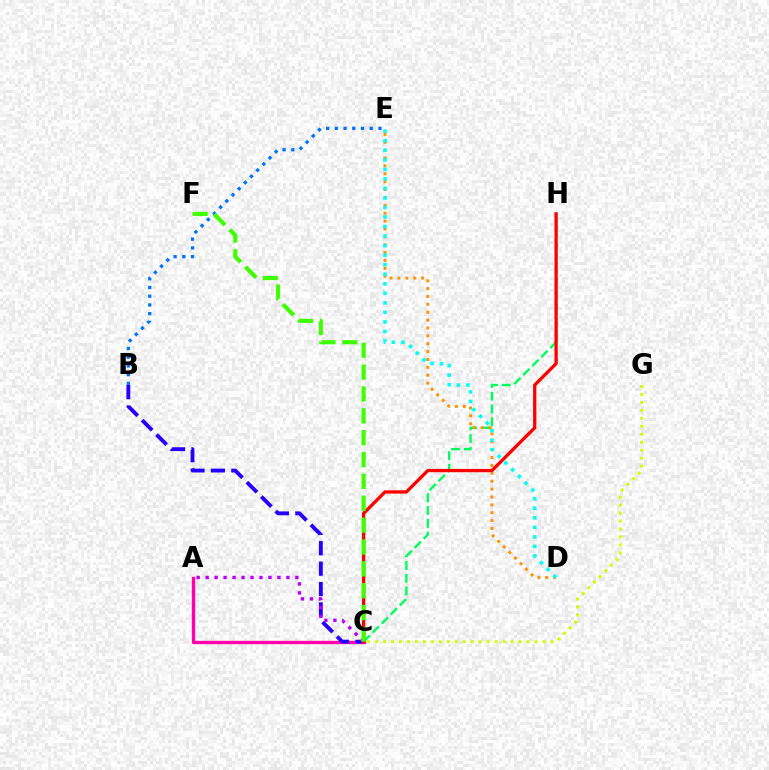{('A', 'C'): [{'color': '#ff00ac', 'line_style': 'solid', 'thickness': 2.4}, {'color': '#b900ff', 'line_style': 'dotted', 'thickness': 2.44}], ('B', 'C'): [{'color': '#2500ff', 'line_style': 'dashed', 'thickness': 2.77}], ('C', 'H'): [{'color': '#00ff5c', 'line_style': 'dashed', 'thickness': 1.73}, {'color': '#ff0000', 'line_style': 'solid', 'thickness': 2.36}], ('D', 'E'): [{'color': '#ff9400', 'line_style': 'dotted', 'thickness': 2.14}, {'color': '#00fff6', 'line_style': 'dotted', 'thickness': 2.59}], ('B', 'E'): [{'color': '#0074ff', 'line_style': 'dotted', 'thickness': 2.37}], ('C', 'F'): [{'color': '#3dff00', 'line_style': 'dashed', 'thickness': 2.97}], ('C', 'G'): [{'color': '#d1ff00', 'line_style': 'dotted', 'thickness': 2.16}]}